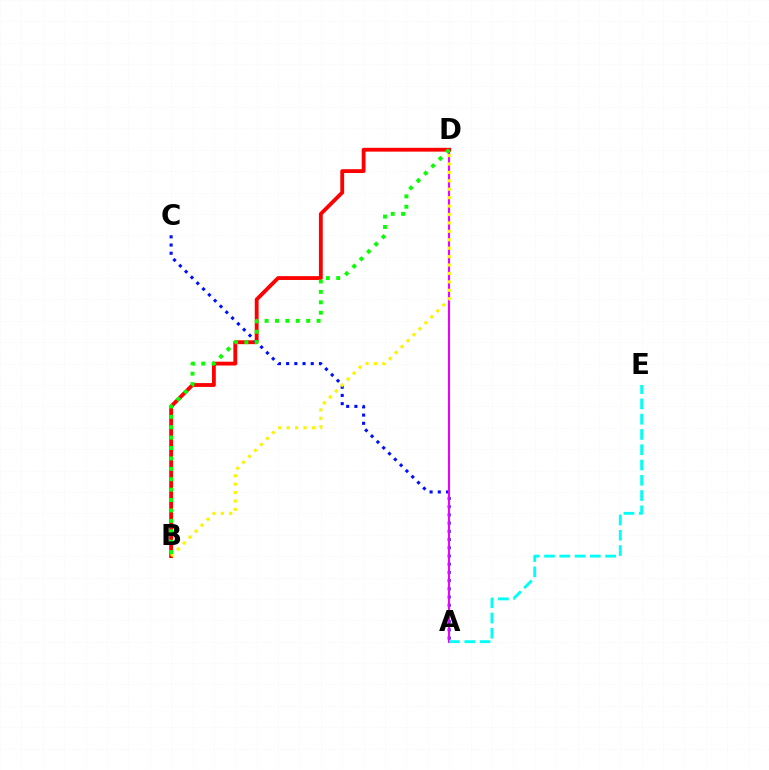{('B', 'D'): [{'color': '#ff0000', 'line_style': 'solid', 'thickness': 2.75}, {'color': '#fcf500', 'line_style': 'dotted', 'thickness': 2.29}, {'color': '#08ff00', 'line_style': 'dotted', 'thickness': 2.83}], ('A', 'C'): [{'color': '#0010ff', 'line_style': 'dotted', 'thickness': 2.23}], ('A', 'D'): [{'color': '#ee00ff', 'line_style': 'solid', 'thickness': 1.5}], ('A', 'E'): [{'color': '#00fff6', 'line_style': 'dashed', 'thickness': 2.07}]}